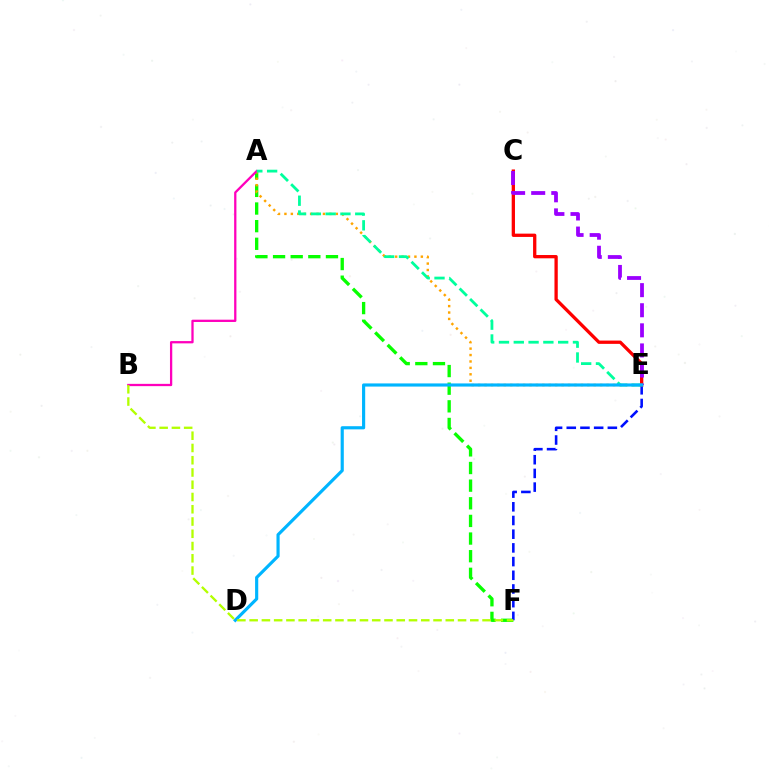{('A', 'F'): [{'color': '#08ff00', 'line_style': 'dashed', 'thickness': 2.4}], ('A', 'E'): [{'color': '#ffa500', 'line_style': 'dotted', 'thickness': 1.74}, {'color': '#00ff9d', 'line_style': 'dashed', 'thickness': 2.01}], ('E', 'F'): [{'color': '#0010ff', 'line_style': 'dashed', 'thickness': 1.86}], ('A', 'B'): [{'color': '#ff00bd', 'line_style': 'solid', 'thickness': 1.64}], ('C', 'E'): [{'color': '#ff0000', 'line_style': 'solid', 'thickness': 2.37}, {'color': '#9b00ff', 'line_style': 'dashed', 'thickness': 2.73}], ('D', 'E'): [{'color': '#00b5ff', 'line_style': 'solid', 'thickness': 2.27}], ('B', 'F'): [{'color': '#b3ff00', 'line_style': 'dashed', 'thickness': 1.67}]}